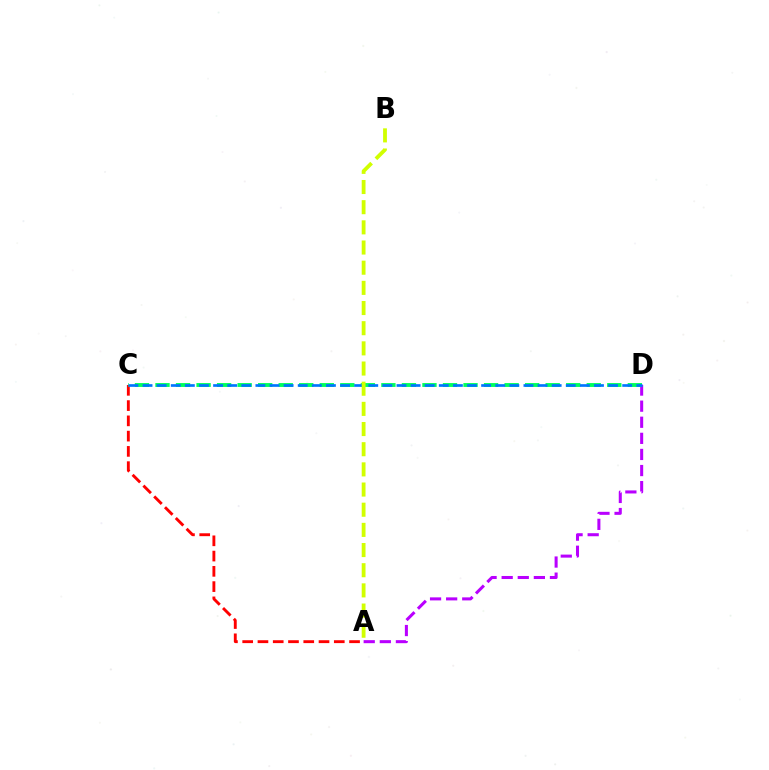{('A', 'C'): [{'color': '#ff0000', 'line_style': 'dashed', 'thickness': 2.07}], ('A', 'D'): [{'color': '#b900ff', 'line_style': 'dashed', 'thickness': 2.19}], ('C', 'D'): [{'color': '#00ff5c', 'line_style': 'dashed', 'thickness': 2.79}, {'color': '#0074ff', 'line_style': 'dashed', 'thickness': 1.92}], ('A', 'B'): [{'color': '#d1ff00', 'line_style': 'dashed', 'thickness': 2.74}]}